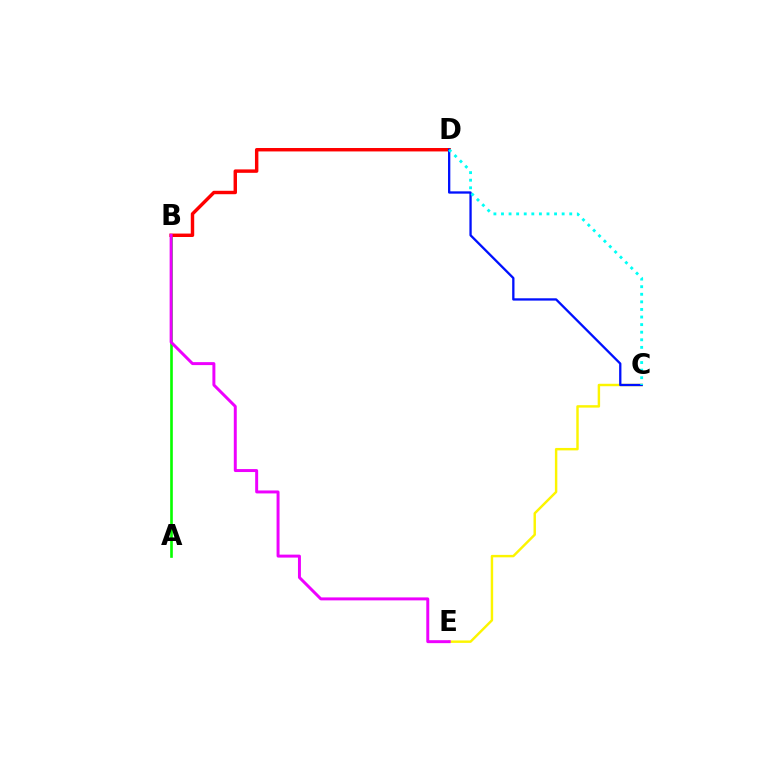{('C', 'E'): [{'color': '#fcf500', 'line_style': 'solid', 'thickness': 1.75}], ('A', 'B'): [{'color': '#08ff00', 'line_style': 'solid', 'thickness': 1.9}], ('B', 'D'): [{'color': '#ff0000', 'line_style': 'solid', 'thickness': 2.47}], ('C', 'D'): [{'color': '#0010ff', 'line_style': 'solid', 'thickness': 1.66}, {'color': '#00fff6', 'line_style': 'dotted', 'thickness': 2.06}], ('B', 'E'): [{'color': '#ee00ff', 'line_style': 'solid', 'thickness': 2.13}]}